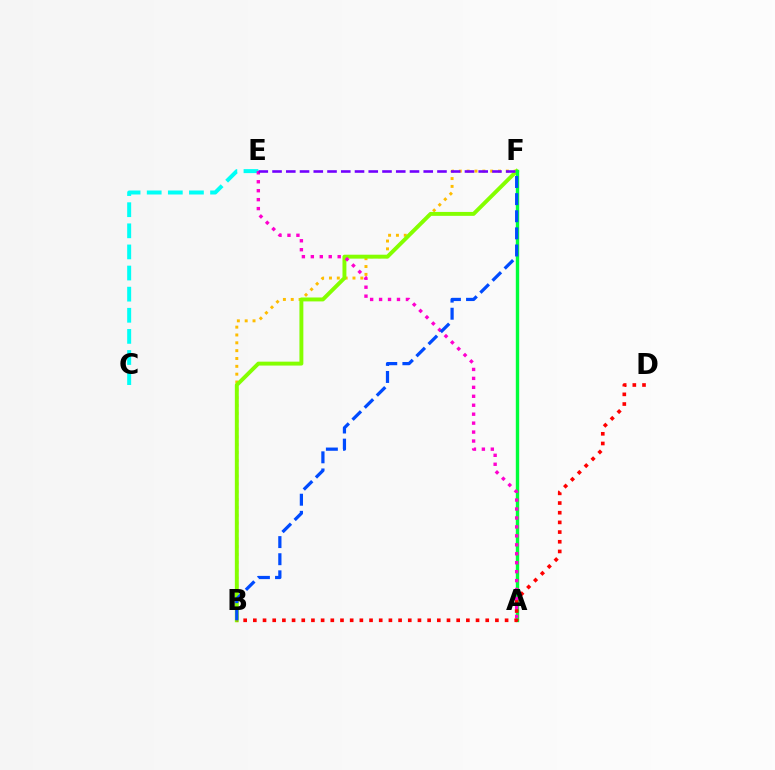{('C', 'E'): [{'color': '#00fff6', 'line_style': 'dashed', 'thickness': 2.87}], ('B', 'F'): [{'color': '#ffbd00', 'line_style': 'dotted', 'thickness': 2.13}, {'color': '#84ff00', 'line_style': 'solid', 'thickness': 2.82}, {'color': '#004bff', 'line_style': 'dashed', 'thickness': 2.33}], ('A', 'F'): [{'color': '#00ff39', 'line_style': 'solid', 'thickness': 2.43}], ('B', 'D'): [{'color': '#ff0000', 'line_style': 'dotted', 'thickness': 2.63}], ('A', 'E'): [{'color': '#ff00cf', 'line_style': 'dotted', 'thickness': 2.43}], ('E', 'F'): [{'color': '#7200ff', 'line_style': 'dashed', 'thickness': 1.87}]}